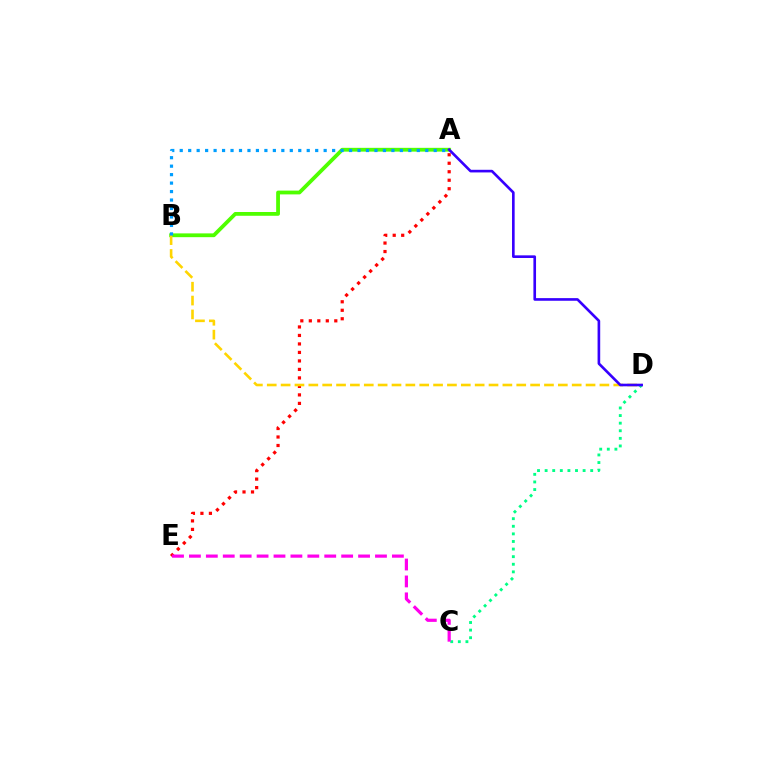{('A', 'B'): [{'color': '#4fff00', 'line_style': 'solid', 'thickness': 2.73}, {'color': '#009eff', 'line_style': 'dotted', 'thickness': 2.3}], ('A', 'E'): [{'color': '#ff0000', 'line_style': 'dotted', 'thickness': 2.31}], ('B', 'D'): [{'color': '#ffd500', 'line_style': 'dashed', 'thickness': 1.88}], ('C', 'D'): [{'color': '#00ff86', 'line_style': 'dotted', 'thickness': 2.06}], ('A', 'D'): [{'color': '#3700ff', 'line_style': 'solid', 'thickness': 1.9}], ('C', 'E'): [{'color': '#ff00ed', 'line_style': 'dashed', 'thickness': 2.3}]}